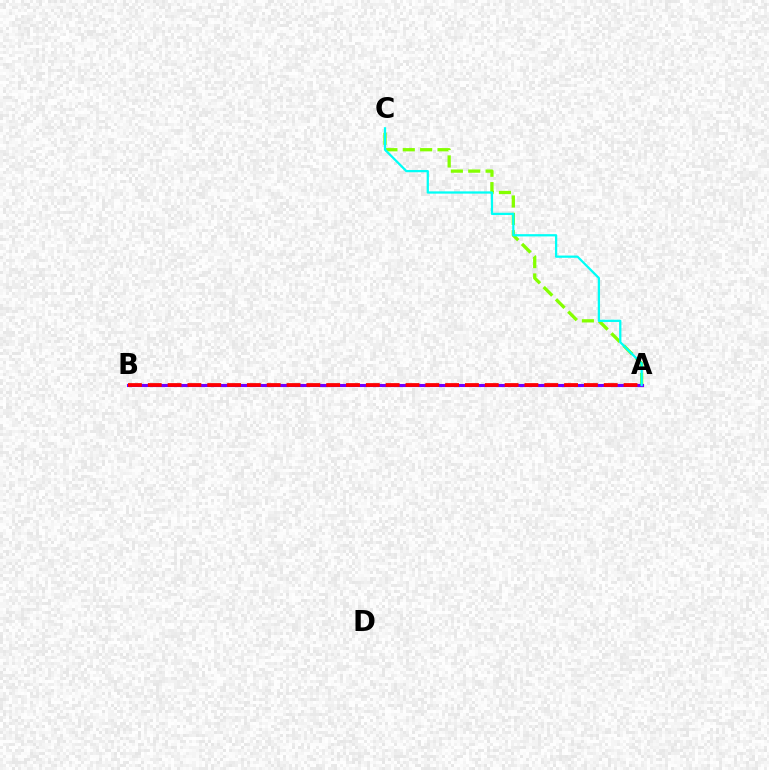{('A', 'C'): [{'color': '#84ff00', 'line_style': 'dashed', 'thickness': 2.36}, {'color': '#00fff6', 'line_style': 'solid', 'thickness': 1.63}], ('A', 'B'): [{'color': '#7200ff', 'line_style': 'solid', 'thickness': 2.23}, {'color': '#ff0000', 'line_style': 'dashed', 'thickness': 2.69}]}